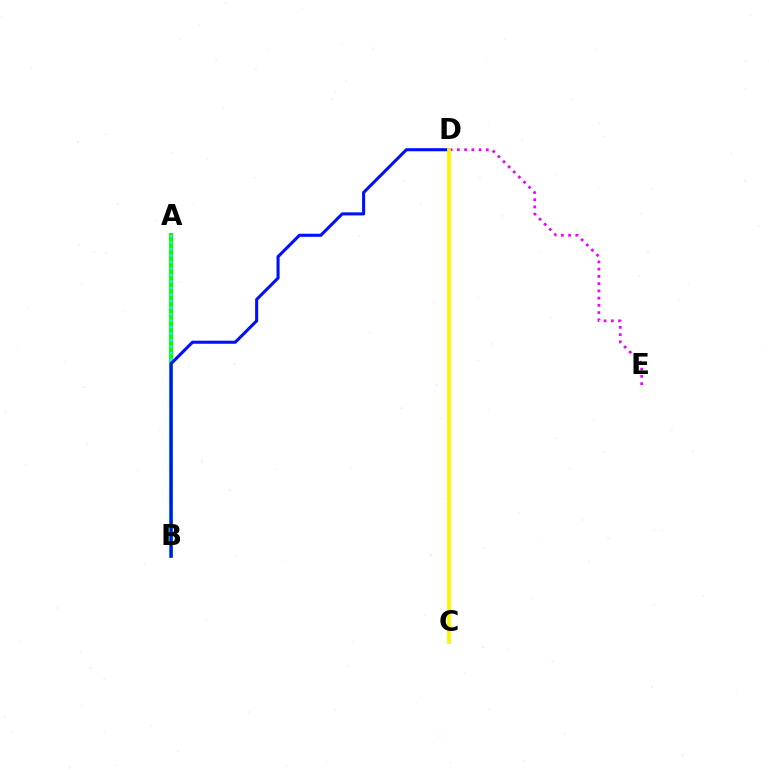{('A', 'B'): [{'color': '#ff0000', 'line_style': 'dashed', 'thickness': 2.06}, {'color': '#08ff00', 'line_style': 'solid', 'thickness': 2.86}, {'color': '#00fff6', 'line_style': 'dotted', 'thickness': 1.77}], ('D', 'E'): [{'color': '#ee00ff', 'line_style': 'dotted', 'thickness': 1.97}], ('B', 'D'): [{'color': '#0010ff', 'line_style': 'solid', 'thickness': 2.21}], ('C', 'D'): [{'color': '#fcf500', 'line_style': 'solid', 'thickness': 2.73}]}